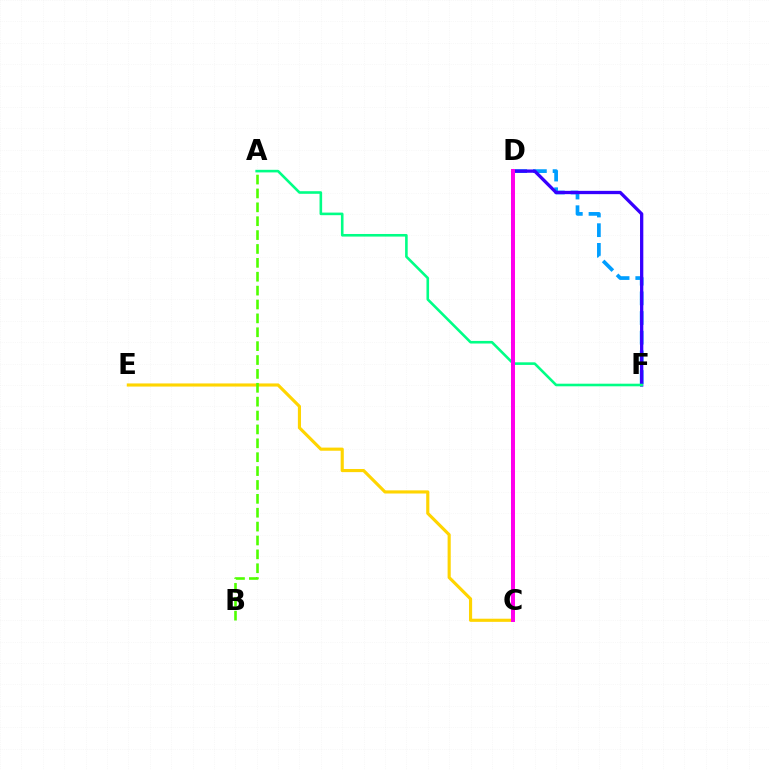{('C', 'E'): [{'color': '#ffd500', 'line_style': 'solid', 'thickness': 2.26}], ('D', 'F'): [{'color': '#009eff', 'line_style': 'dashed', 'thickness': 2.67}, {'color': '#3700ff', 'line_style': 'solid', 'thickness': 2.37}], ('C', 'D'): [{'color': '#ff0000', 'line_style': 'dotted', 'thickness': 2.71}, {'color': '#ff00ed', 'line_style': 'solid', 'thickness': 2.86}], ('A', 'F'): [{'color': '#00ff86', 'line_style': 'solid', 'thickness': 1.87}], ('A', 'B'): [{'color': '#4fff00', 'line_style': 'dashed', 'thickness': 1.89}]}